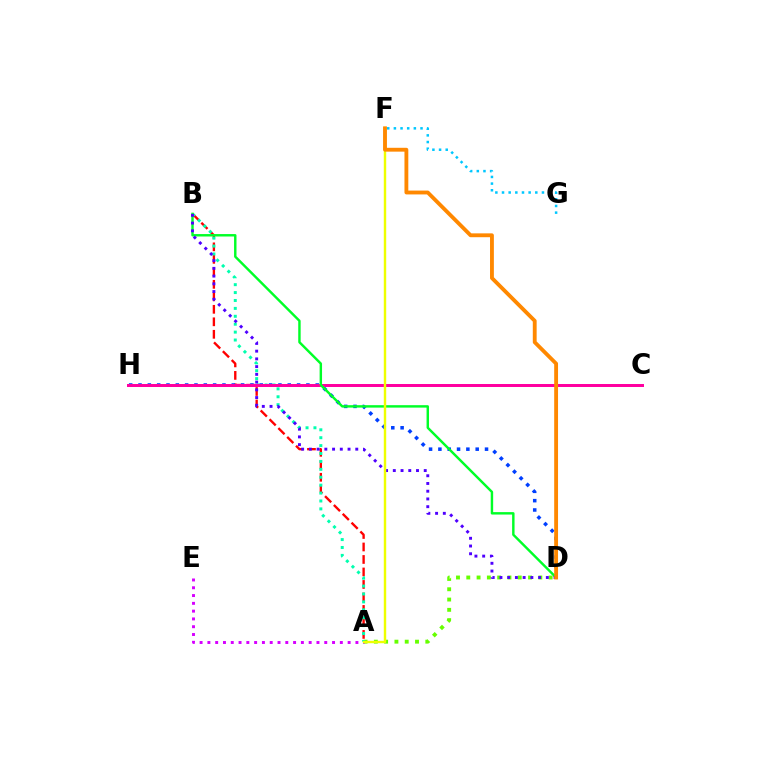{('A', 'B'): [{'color': '#ff0000', 'line_style': 'dashed', 'thickness': 1.7}, {'color': '#00ffaf', 'line_style': 'dotted', 'thickness': 2.15}], ('D', 'H'): [{'color': '#003fff', 'line_style': 'dotted', 'thickness': 2.53}], ('A', 'D'): [{'color': '#66ff00', 'line_style': 'dotted', 'thickness': 2.8}], ('C', 'H'): [{'color': '#ff00a0', 'line_style': 'solid', 'thickness': 2.15}], ('F', 'G'): [{'color': '#00c7ff', 'line_style': 'dotted', 'thickness': 1.81}], ('B', 'D'): [{'color': '#00ff27', 'line_style': 'solid', 'thickness': 1.75}, {'color': '#4f00ff', 'line_style': 'dotted', 'thickness': 2.1}], ('A', 'E'): [{'color': '#d600ff', 'line_style': 'dotted', 'thickness': 2.12}], ('A', 'F'): [{'color': '#eeff00', 'line_style': 'solid', 'thickness': 1.74}], ('D', 'F'): [{'color': '#ff8800', 'line_style': 'solid', 'thickness': 2.77}]}